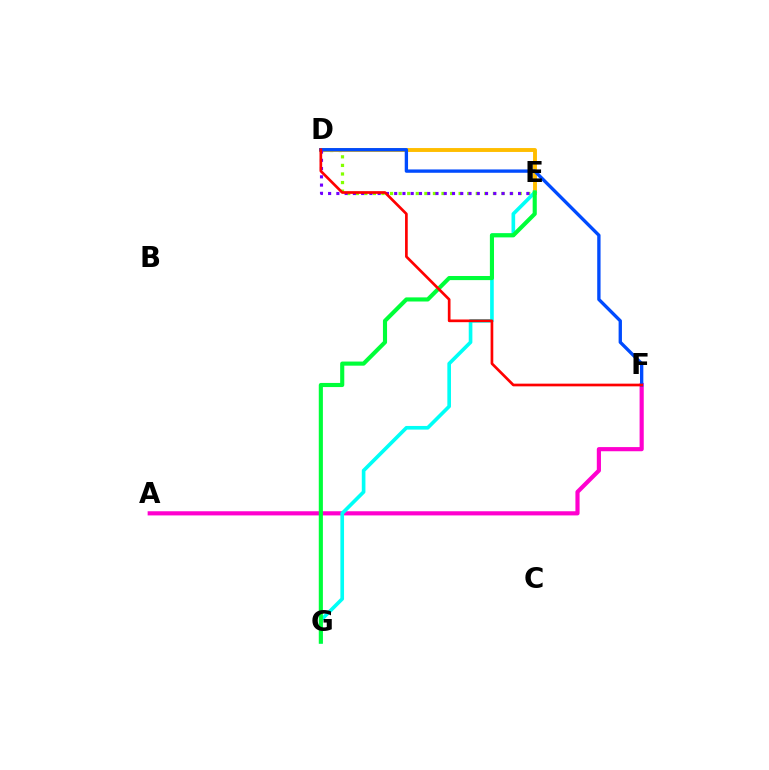{('D', 'E'): [{'color': '#84ff00', 'line_style': 'dotted', 'thickness': 2.33}, {'color': '#ffbd00', 'line_style': 'solid', 'thickness': 2.81}, {'color': '#7200ff', 'line_style': 'dotted', 'thickness': 2.24}], ('A', 'F'): [{'color': '#ff00cf', 'line_style': 'solid', 'thickness': 3.0}], ('E', 'G'): [{'color': '#00fff6', 'line_style': 'solid', 'thickness': 2.62}, {'color': '#00ff39', 'line_style': 'solid', 'thickness': 2.97}], ('D', 'F'): [{'color': '#004bff', 'line_style': 'solid', 'thickness': 2.4}, {'color': '#ff0000', 'line_style': 'solid', 'thickness': 1.93}]}